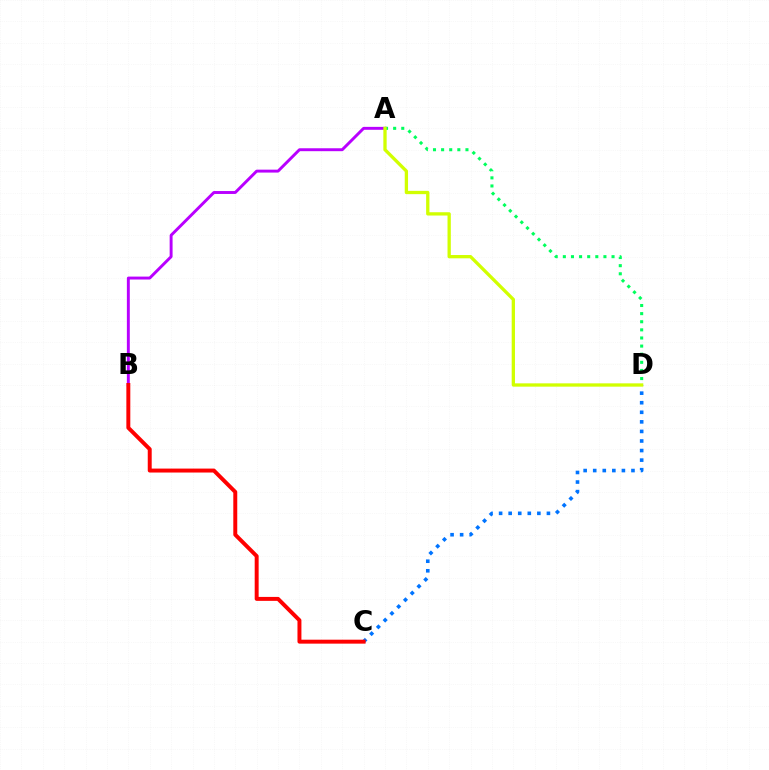{('A', 'B'): [{'color': '#b900ff', 'line_style': 'solid', 'thickness': 2.11}], ('A', 'D'): [{'color': '#00ff5c', 'line_style': 'dotted', 'thickness': 2.21}, {'color': '#d1ff00', 'line_style': 'solid', 'thickness': 2.38}], ('C', 'D'): [{'color': '#0074ff', 'line_style': 'dotted', 'thickness': 2.6}], ('B', 'C'): [{'color': '#ff0000', 'line_style': 'solid', 'thickness': 2.84}]}